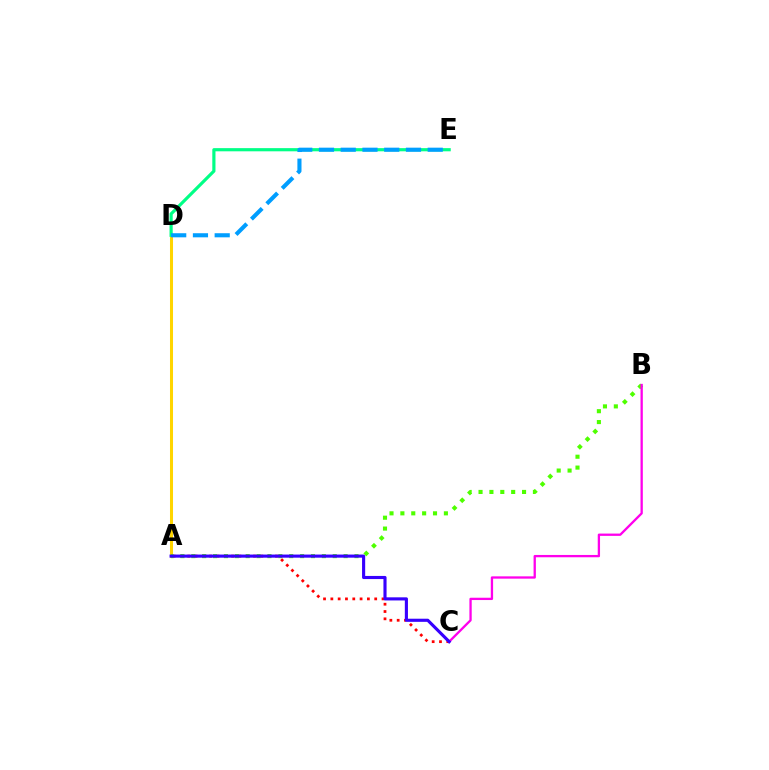{('A', 'D'): [{'color': '#ffd500', 'line_style': 'solid', 'thickness': 2.18}], ('A', 'C'): [{'color': '#ff0000', 'line_style': 'dotted', 'thickness': 1.99}, {'color': '#3700ff', 'line_style': 'solid', 'thickness': 2.25}], ('A', 'B'): [{'color': '#4fff00', 'line_style': 'dotted', 'thickness': 2.96}], ('D', 'E'): [{'color': '#00ff86', 'line_style': 'solid', 'thickness': 2.29}, {'color': '#009eff', 'line_style': 'dashed', 'thickness': 2.95}], ('B', 'C'): [{'color': '#ff00ed', 'line_style': 'solid', 'thickness': 1.66}]}